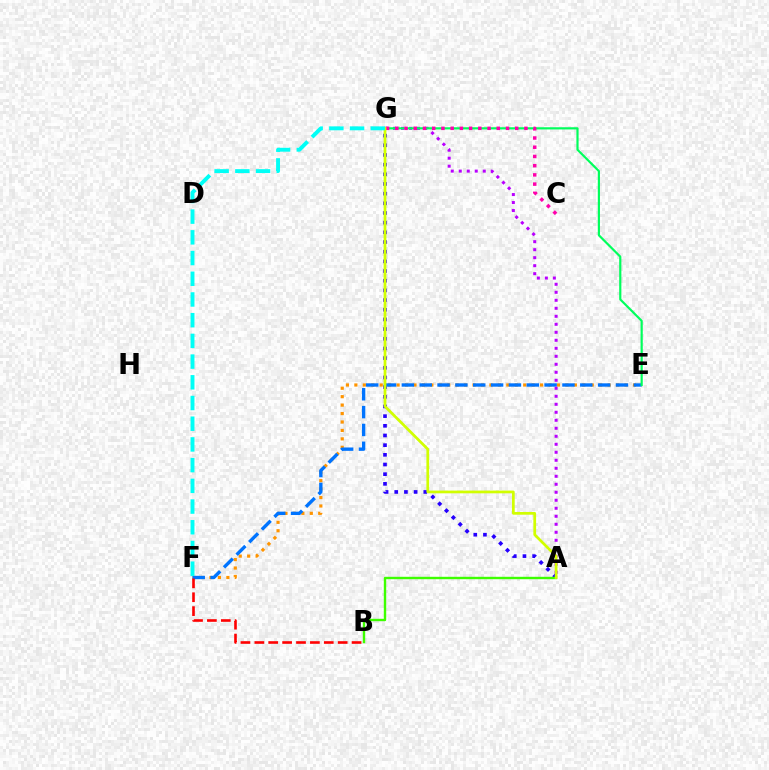{('A', 'G'): [{'color': '#2500ff', 'line_style': 'dotted', 'thickness': 2.63}, {'color': '#b900ff', 'line_style': 'dotted', 'thickness': 2.17}, {'color': '#d1ff00', 'line_style': 'solid', 'thickness': 1.97}], ('E', 'F'): [{'color': '#ff9400', 'line_style': 'dotted', 'thickness': 2.29}, {'color': '#0074ff', 'line_style': 'dashed', 'thickness': 2.42}], ('A', 'B'): [{'color': '#3dff00', 'line_style': 'solid', 'thickness': 1.73}], ('E', 'G'): [{'color': '#00ff5c', 'line_style': 'solid', 'thickness': 1.57}], ('C', 'G'): [{'color': '#ff00ac', 'line_style': 'dotted', 'thickness': 2.51}], ('B', 'F'): [{'color': '#ff0000', 'line_style': 'dashed', 'thickness': 1.89}], ('F', 'G'): [{'color': '#00fff6', 'line_style': 'dashed', 'thickness': 2.81}]}